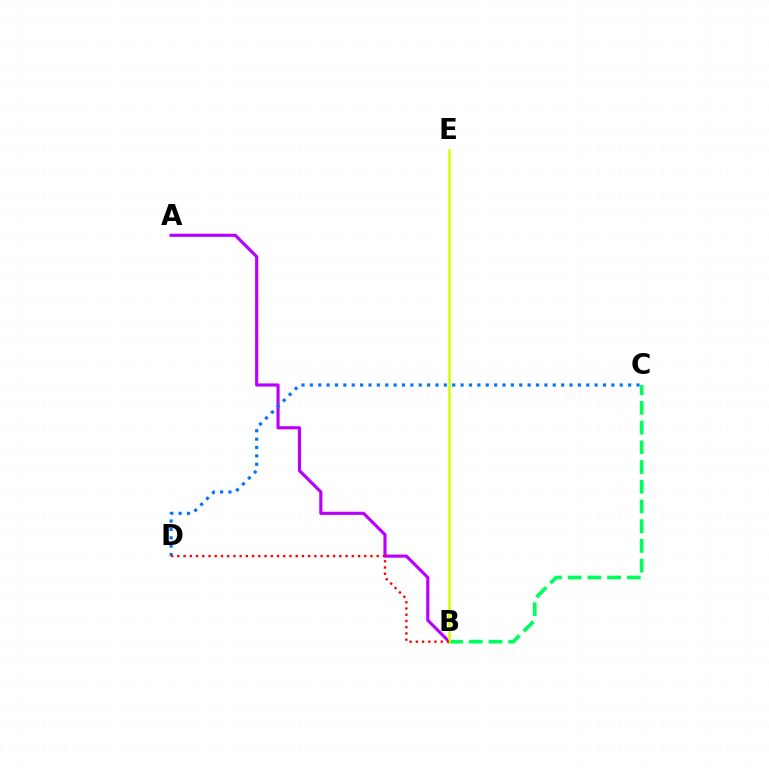{('A', 'B'): [{'color': '#b900ff', 'line_style': 'solid', 'thickness': 2.27}], ('C', 'D'): [{'color': '#0074ff', 'line_style': 'dotted', 'thickness': 2.28}], ('B', 'C'): [{'color': '#00ff5c', 'line_style': 'dashed', 'thickness': 2.68}], ('B', 'E'): [{'color': '#d1ff00', 'line_style': 'solid', 'thickness': 1.82}], ('B', 'D'): [{'color': '#ff0000', 'line_style': 'dotted', 'thickness': 1.69}]}